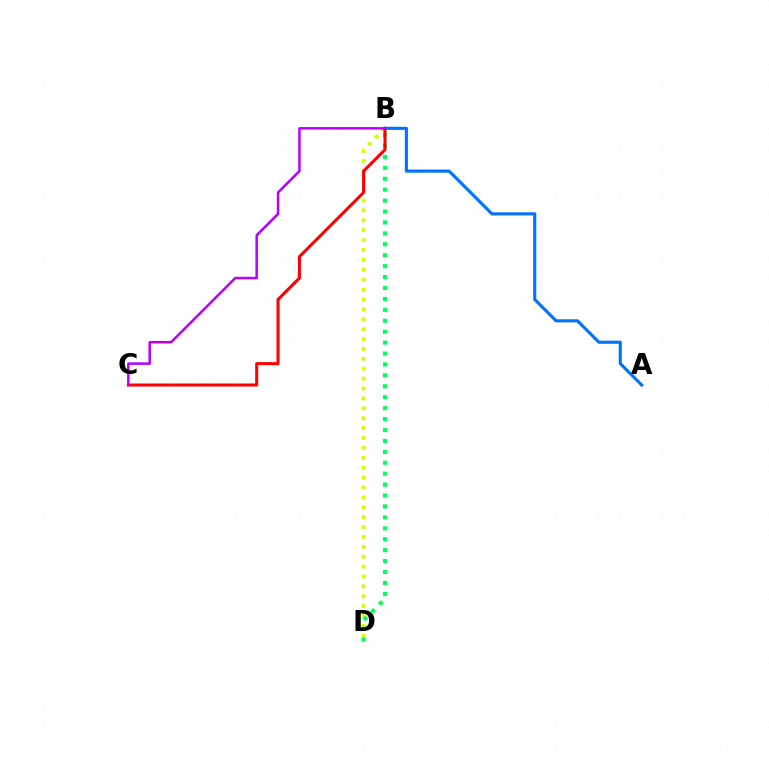{('B', 'D'): [{'color': '#d1ff00', 'line_style': 'dotted', 'thickness': 2.69}, {'color': '#00ff5c', 'line_style': 'dotted', 'thickness': 2.97}], ('B', 'C'): [{'color': '#ff0000', 'line_style': 'solid', 'thickness': 2.19}, {'color': '#b900ff', 'line_style': 'solid', 'thickness': 1.82}], ('A', 'B'): [{'color': '#0074ff', 'line_style': 'solid', 'thickness': 2.25}]}